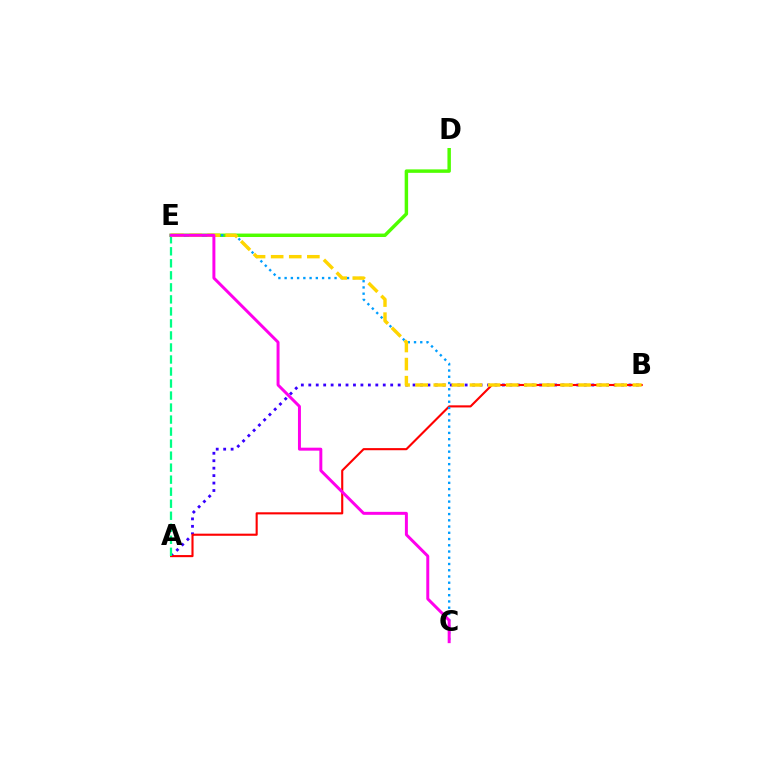{('D', 'E'): [{'color': '#4fff00', 'line_style': 'solid', 'thickness': 2.49}], ('A', 'B'): [{'color': '#3700ff', 'line_style': 'dotted', 'thickness': 2.02}, {'color': '#ff0000', 'line_style': 'solid', 'thickness': 1.52}], ('A', 'E'): [{'color': '#00ff86', 'line_style': 'dashed', 'thickness': 1.63}], ('C', 'E'): [{'color': '#009eff', 'line_style': 'dotted', 'thickness': 1.7}, {'color': '#ff00ed', 'line_style': 'solid', 'thickness': 2.14}], ('B', 'E'): [{'color': '#ffd500', 'line_style': 'dashed', 'thickness': 2.46}]}